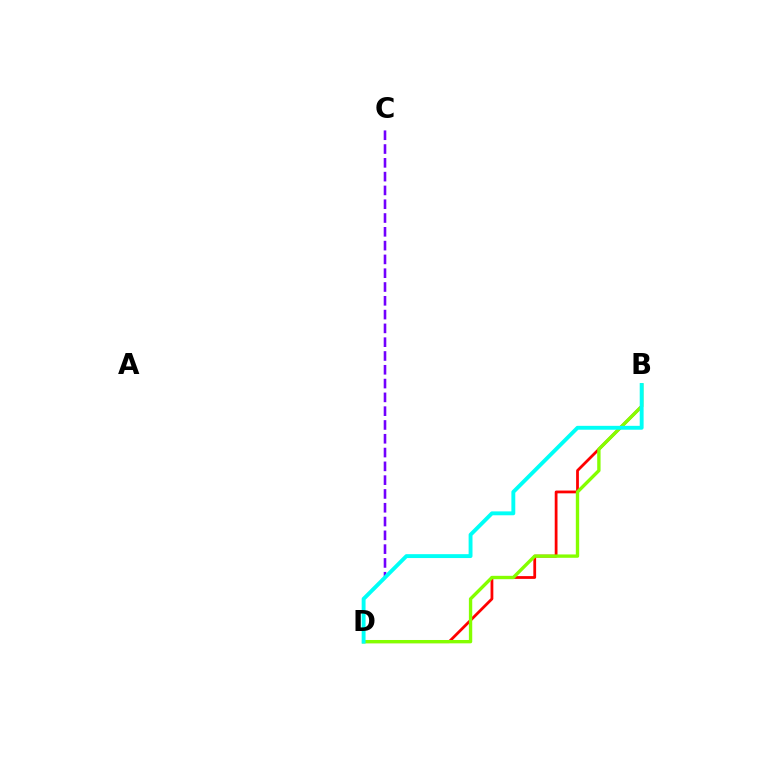{('B', 'D'): [{'color': '#ff0000', 'line_style': 'solid', 'thickness': 2.0}, {'color': '#84ff00', 'line_style': 'solid', 'thickness': 2.42}, {'color': '#00fff6', 'line_style': 'solid', 'thickness': 2.8}], ('C', 'D'): [{'color': '#7200ff', 'line_style': 'dashed', 'thickness': 1.87}]}